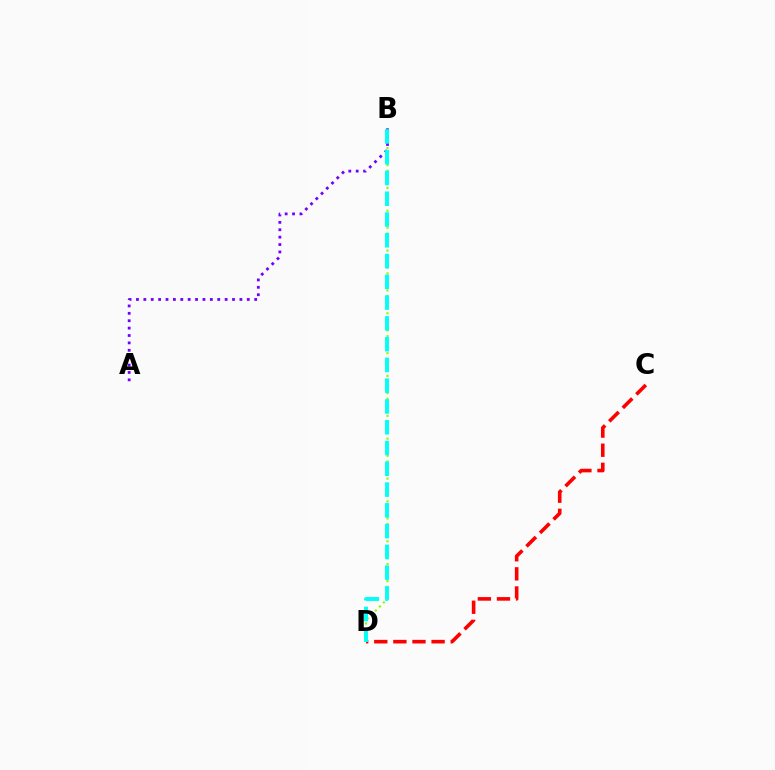{('B', 'D'): [{'color': '#84ff00', 'line_style': 'dotted', 'thickness': 1.55}, {'color': '#00fff6', 'line_style': 'dashed', 'thickness': 2.82}], ('C', 'D'): [{'color': '#ff0000', 'line_style': 'dashed', 'thickness': 2.6}], ('A', 'B'): [{'color': '#7200ff', 'line_style': 'dotted', 'thickness': 2.01}]}